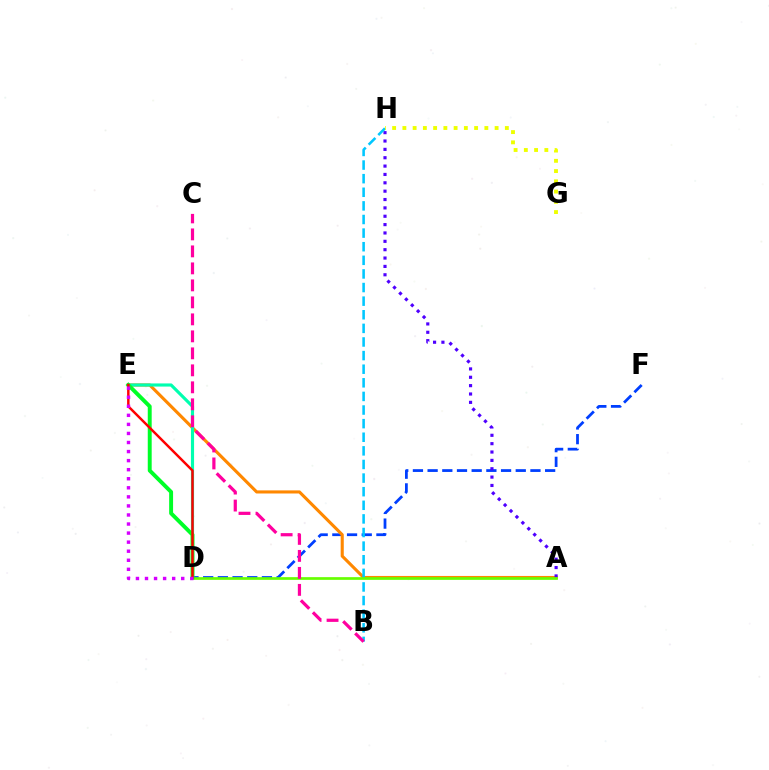{('D', 'F'): [{'color': '#003fff', 'line_style': 'dashed', 'thickness': 2.0}], ('A', 'E'): [{'color': '#ff8800', 'line_style': 'solid', 'thickness': 2.23}], ('D', 'E'): [{'color': '#00ffaf', 'line_style': 'solid', 'thickness': 2.26}, {'color': '#00ff27', 'line_style': 'solid', 'thickness': 2.83}, {'color': '#ff0000', 'line_style': 'solid', 'thickness': 1.77}, {'color': '#d600ff', 'line_style': 'dotted', 'thickness': 2.46}], ('A', 'H'): [{'color': '#4f00ff', 'line_style': 'dotted', 'thickness': 2.27}], ('B', 'H'): [{'color': '#00c7ff', 'line_style': 'dashed', 'thickness': 1.85}], ('A', 'D'): [{'color': '#66ff00', 'line_style': 'solid', 'thickness': 1.95}], ('G', 'H'): [{'color': '#eeff00', 'line_style': 'dotted', 'thickness': 2.78}], ('B', 'C'): [{'color': '#ff00a0', 'line_style': 'dashed', 'thickness': 2.31}]}